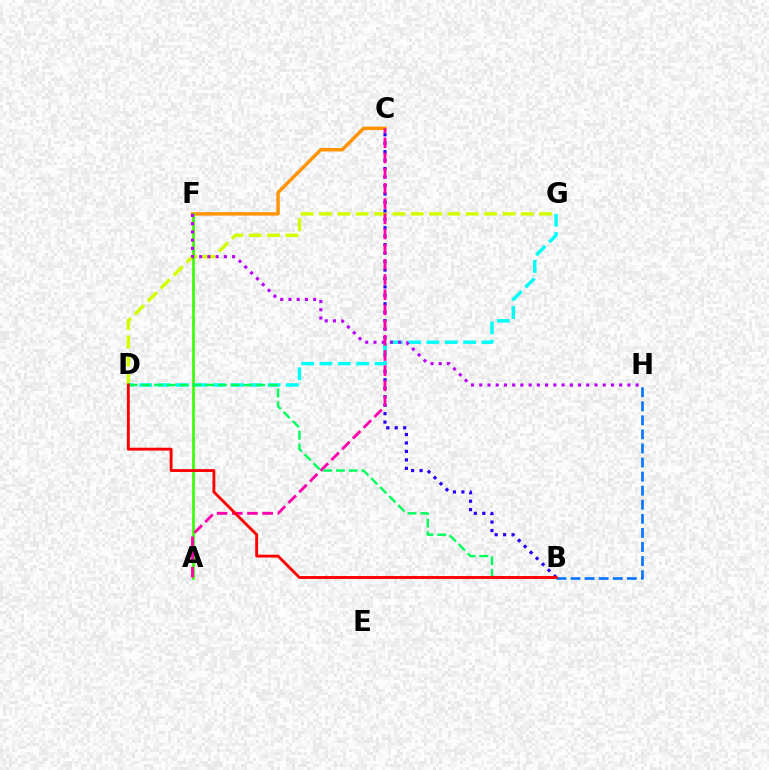{('C', 'F'): [{'color': '#ff9400', 'line_style': 'solid', 'thickness': 2.49}], ('D', 'G'): [{'color': '#d1ff00', 'line_style': 'dashed', 'thickness': 2.49}, {'color': '#00fff6', 'line_style': 'dashed', 'thickness': 2.49}], ('B', 'C'): [{'color': '#2500ff', 'line_style': 'dotted', 'thickness': 2.3}], ('B', 'H'): [{'color': '#0074ff', 'line_style': 'dashed', 'thickness': 1.91}], ('A', 'F'): [{'color': '#3dff00', 'line_style': 'solid', 'thickness': 1.95}], ('F', 'H'): [{'color': '#b900ff', 'line_style': 'dotted', 'thickness': 2.24}], ('A', 'C'): [{'color': '#ff00ac', 'line_style': 'dashed', 'thickness': 2.06}], ('B', 'D'): [{'color': '#00ff5c', 'line_style': 'dashed', 'thickness': 1.73}, {'color': '#ff0000', 'line_style': 'solid', 'thickness': 2.07}]}